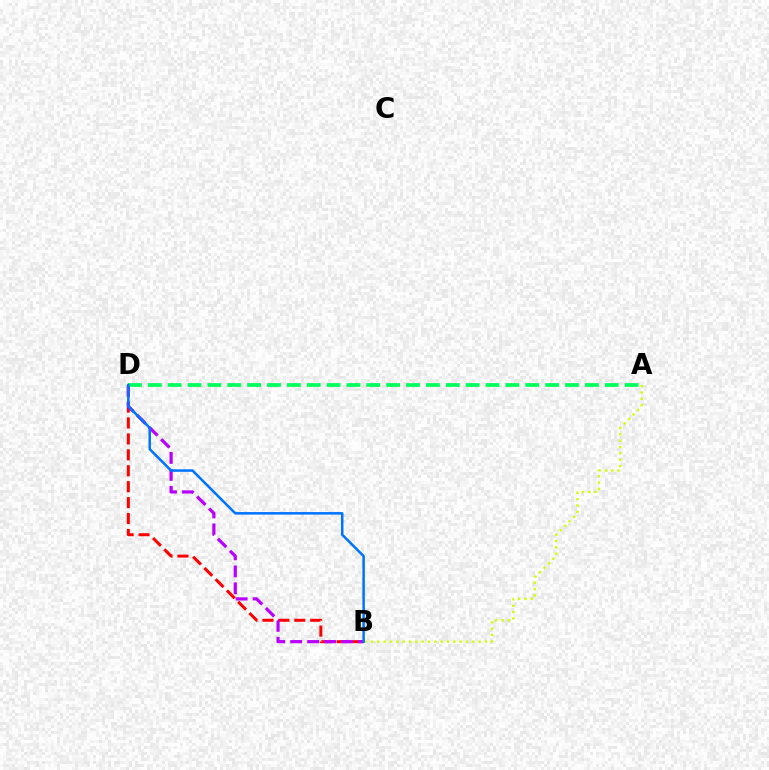{('A', 'B'): [{'color': '#d1ff00', 'line_style': 'dotted', 'thickness': 1.72}], ('B', 'D'): [{'color': '#ff0000', 'line_style': 'dashed', 'thickness': 2.16}, {'color': '#b900ff', 'line_style': 'dashed', 'thickness': 2.3}, {'color': '#0074ff', 'line_style': 'solid', 'thickness': 1.82}], ('A', 'D'): [{'color': '#00ff5c', 'line_style': 'dashed', 'thickness': 2.7}]}